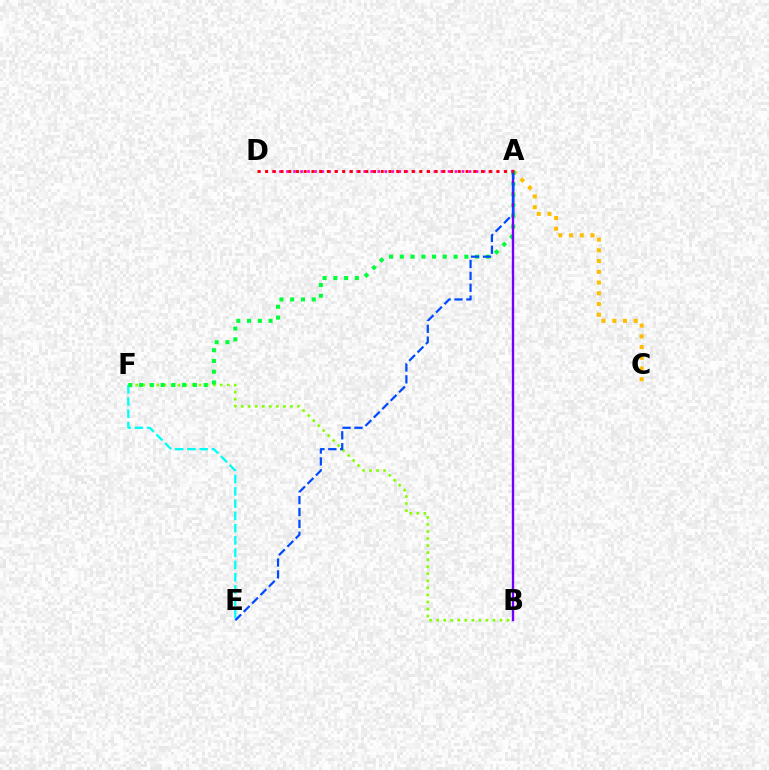{('B', 'F'): [{'color': '#84ff00', 'line_style': 'dotted', 'thickness': 1.91}], ('A', 'D'): [{'color': '#ff00cf', 'line_style': 'dotted', 'thickness': 1.91}, {'color': '#ff0000', 'line_style': 'dotted', 'thickness': 2.09}], ('A', 'C'): [{'color': '#ffbd00', 'line_style': 'dotted', 'thickness': 2.92}], ('E', 'F'): [{'color': '#00fff6', 'line_style': 'dashed', 'thickness': 1.67}], ('A', 'F'): [{'color': '#00ff39', 'line_style': 'dotted', 'thickness': 2.92}], ('A', 'B'): [{'color': '#7200ff', 'line_style': 'solid', 'thickness': 1.7}], ('A', 'E'): [{'color': '#004bff', 'line_style': 'dashed', 'thickness': 1.61}]}